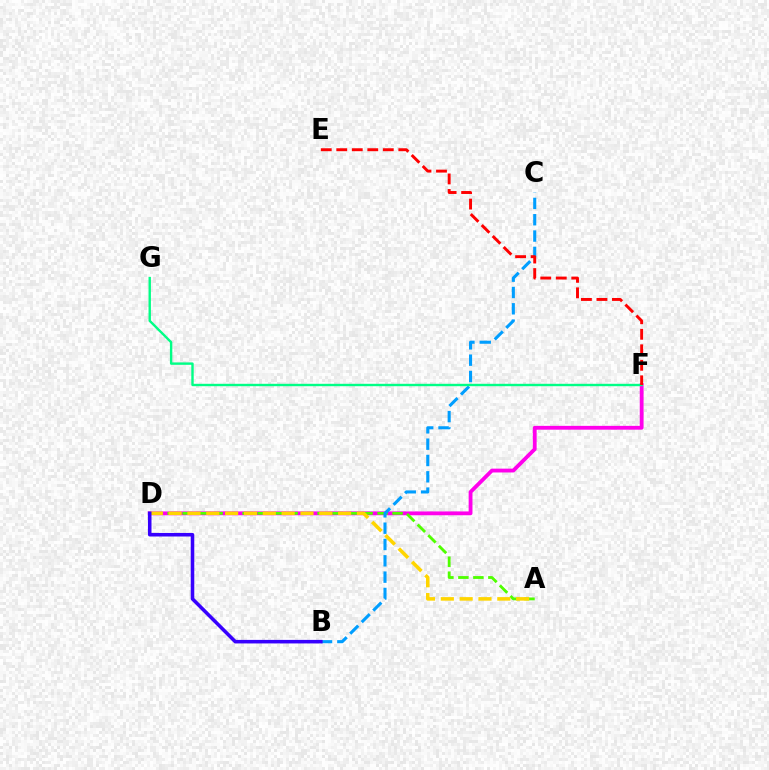{('D', 'F'): [{'color': '#ff00ed', 'line_style': 'solid', 'thickness': 2.75}], ('A', 'D'): [{'color': '#4fff00', 'line_style': 'dashed', 'thickness': 2.04}, {'color': '#ffd500', 'line_style': 'dashed', 'thickness': 2.56}], ('B', 'C'): [{'color': '#009eff', 'line_style': 'dashed', 'thickness': 2.22}], ('F', 'G'): [{'color': '#00ff86', 'line_style': 'solid', 'thickness': 1.72}], ('E', 'F'): [{'color': '#ff0000', 'line_style': 'dashed', 'thickness': 2.11}], ('B', 'D'): [{'color': '#3700ff', 'line_style': 'solid', 'thickness': 2.55}]}